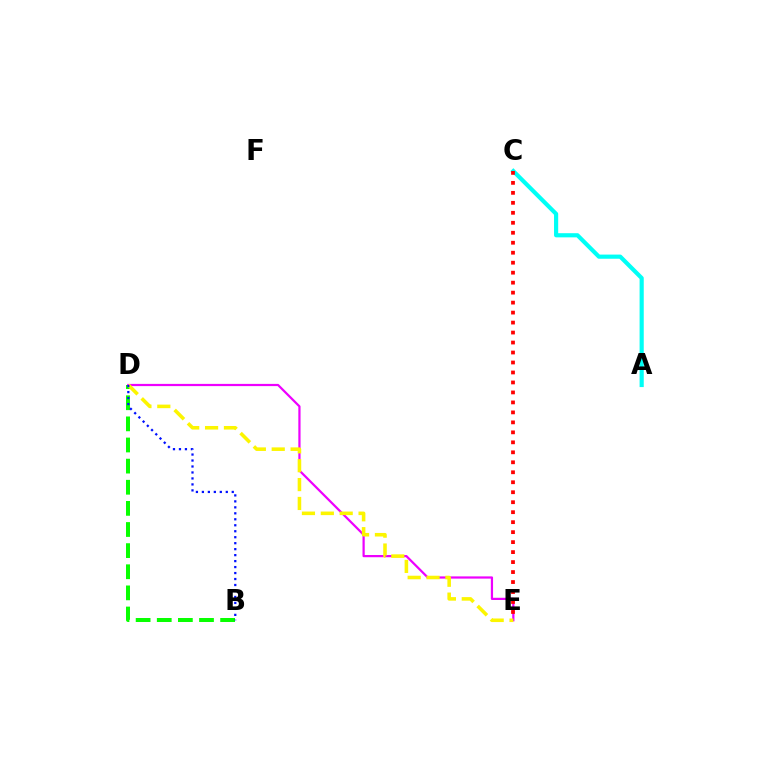{('A', 'C'): [{'color': '#00fff6', 'line_style': 'solid', 'thickness': 2.99}], ('B', 'D'): [{'color': '#08ff00', 'line_style': 'dashed', 'thickness': 2.87}, {'color': '#0010ff', 'line_style': 'dotted', 'thickness': 1.62}], ('D', 'E'): [{'color': '#ee00ff', 'line_style': 'solid', 'thickness': 1.6}, {'color': '#fcf500', 'line_style': 'dashed', 'thickness': 2.56}], ('C', 'E'): [{'color': '#ff0000', 'line_style': 'dotted', 'thickness': 2.71}]}